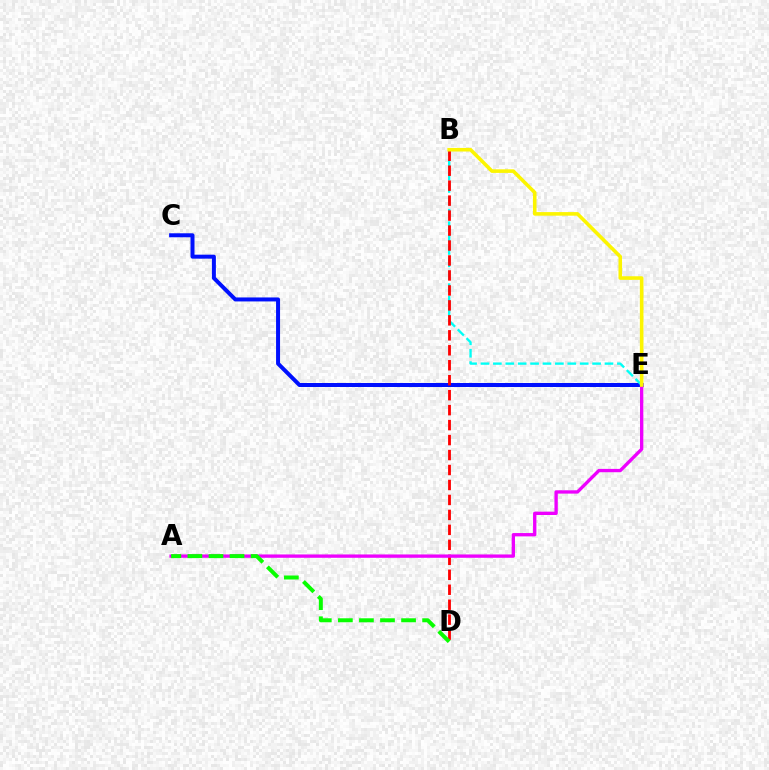{('C', 'E'): [{'color': '#0010ff', 'line_style': 'solid', 'thickness': 2.87}], ('B', 'E'): [{'color': '#00fff6', 'line_style': 'dashed', 'thickness': 1.68}, {'color': '#fcf500', 'line_style': 'solid', 'thickness': 2.58}], ('B', 'D'): [{'color': '#ff0000', 'line_style': 'dashed', 'thickness': 2.03}], ('A', 'E'): [{'color': '#ee00ff', 'line_style': 'solid', 'thickness': 2.4}], ('A', 'D'): [{'color': '#08ff00', 'line_style': 'dashed', 'thickness': 2.86}]}